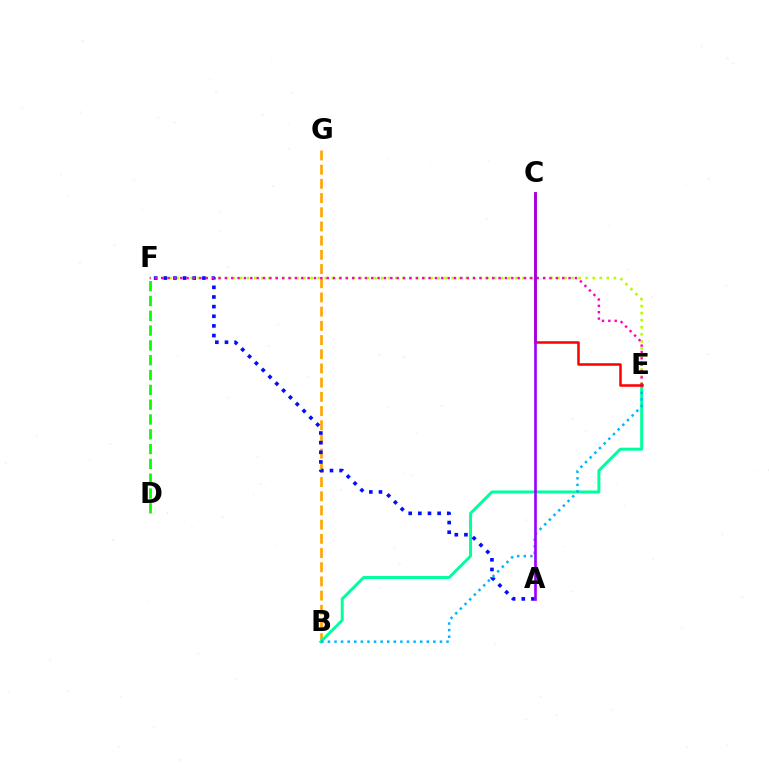{('E', 'F'): [{'color': '#b3ff00', 'line_style': 'dotted', 'thickness': 1.92}, {'color': '#ff00bd', 'line_style': 'dotted', 'thickness': 1.73}], ('B', 'G'): [{'color': '#ffa500', 'line_style': 'dashed', 'thickness': 1.93}], ('B', 'E'): [{'color': '#00ff9d', 'line_style': 'solid', 'thickness': 2.14}, {'color': '#00b5ff', 'line_style': 'dotted', 'thickness': 1.79}], ('A', 'F'): [{'color': '#0010ff', 'line_style': 'dotted', 'thickness': 2.62}], ('C', 'E'): [{'color': '#ff0000', 'line_style': 'solid', 'thickness': 1.82}], ('A', 'C'): [{'color': '#9b00ff', 'line_style': 'solid', 'thickness': 1.92}], ('D', 'F'): [{'color': '#08ff00', 'line_style': 'dashed', 'thickness': 2.01}]}